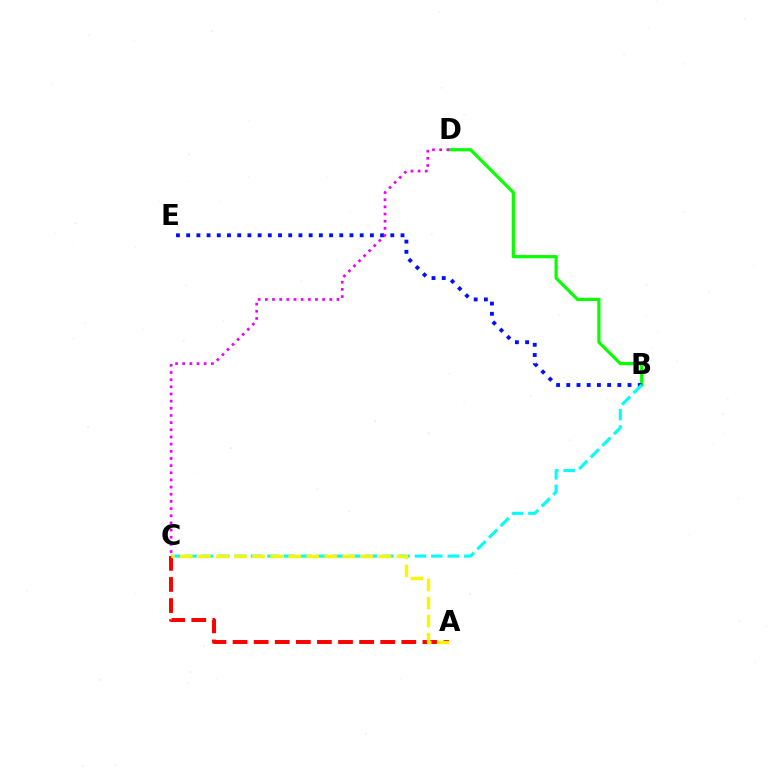{('B', 'D'): [{'color': '#08ff00', 'line_style': 'solid', 'thickness': 2.3}], ('B', 'E'): [{'color': '#0010ff', 'line_style': 'dotted', 'thickness': 2.77}], ('A', 'C'): [{'color': '#ff0000', 'line_style': 'dashed', 'thickness': 2.87}, {'color': '#fcf500', 'line_style': 'dashed', 'thickness': 2.45}], ('B', 'C'): [{'color': '#00fff6', 'line_style': 'dashed', 'thickness': 2.23}], ('C', 'D'): [{'color': '#ee00ff', 'line_style': 'dotted', 'thickness': 1.95}]}